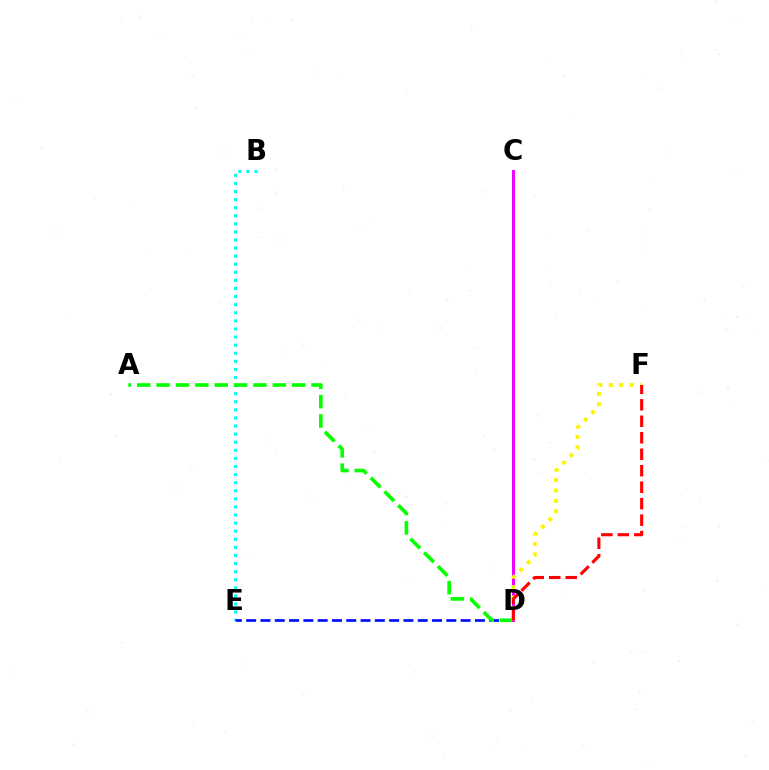{('B', 'E'): [{'color': '#00fff6', 'line_style': 'dotted', 'thickness': 2.2}], ('D', 'E'): [{'color': '#0010ff', 'line_style': 'dashed', 'thickness': 1.94}], ('A', 'D'): [{'color': '#08ff00', 'line_style': 'dashed', 'thickness': 2.63}], ('C', 'D'): [{'color': '#ee00ff', 'line_style': 'solid', 'thickness': 2.13}], ('D', 'F'): [{'color': '#fcf500', 'line_style': 'dotted', 'thickness': 2.82}, {'color': '#ff0000', 'line_style': 'dashed', 'thickness': 2.24}]}